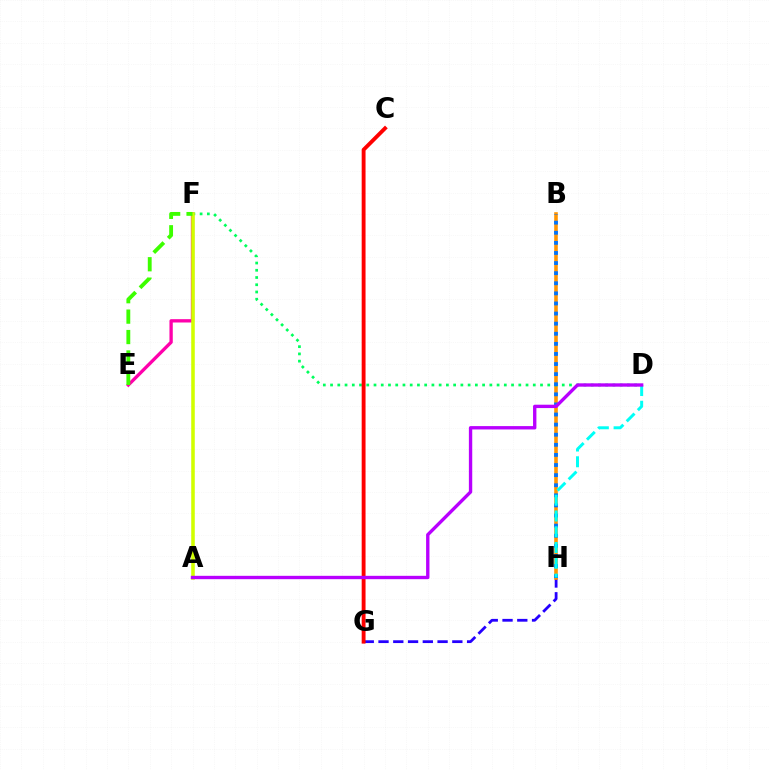{('G', 'H'): [{'color': '#2500ff', 'line_style': 'dashed', 'thickness': 2.01}], ('B', 'H'): [{'color': '#ff9400', 'line_style': 'solid', 'thickness': 2.59}, {'color': '#0074ff', 'line_style': 'dotted', 'thickness': 2.74}], ('D', 'F'): [{'color': '#00ff5c', 'line_style': 'dotted', 'thickness': 1.97}], ('C', 'G'): [{'color': '#ff0000', 'line_style': 'solid', 'thickness': 2.78}], ('E', 'F'): [{'color': '#ff00ac', 'line_style': 'solid', 'thickness': 2.39}, {'color': '#3dff00', 'line_style': 'dashed', 'thickness': 2.77}], ('D', 'H'): [{'color': '#00fff6', 'line_style': 'dashed', 'thickness': 2.14}], ('A', 'F'): [{'color': '#d1ff00', 'line_style': 'solid', 'thickness': 2.56}], ('A', 'D'): [{'color': '#b900ff', 'line_style': 'solid', 'thickness': 2.42}]}